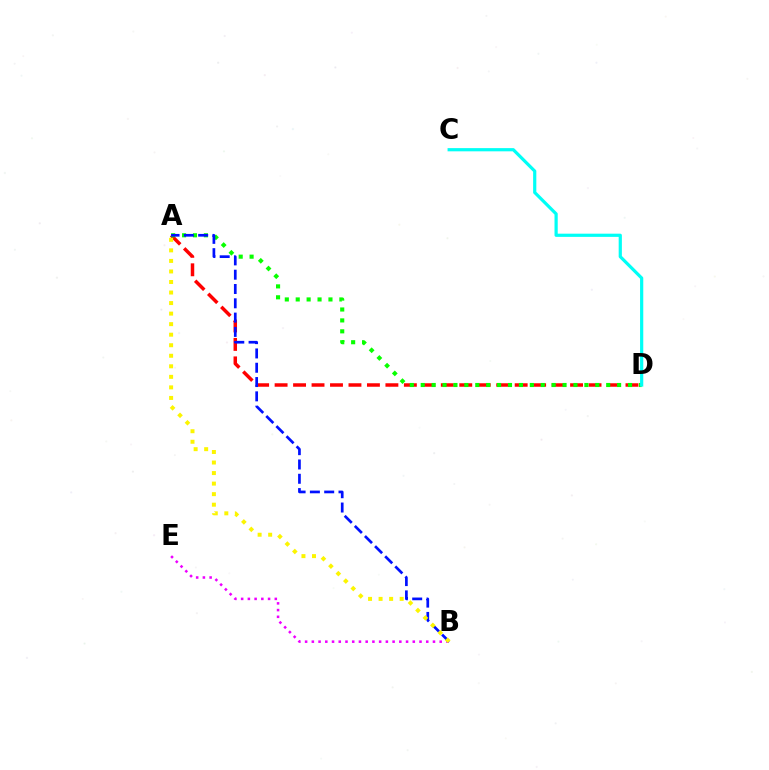{('B', 'E'): [{'color': '#ee00ff', 'line_style': 'dotted', 'thickness': 1.83}], ('A', 'D'): [{'color': '#ff0000', 'line_style': 'dashed', 'thickness': 2.51}, {'color': '#08ff00', 'line_style': 'dotted', 'thickness': 2.96}], ('A', 'B'): [{'color': '#0010ff', 'line_style': 'dashed', 'thickness': 1.94}, {'color': '#fcf500', 'line_style': 'dotted', 'thickness': 2.86}], ('C', 'D'): [{'color': '#00fff6', 'line_style': 'solid', 'thickness': 2.31}]}